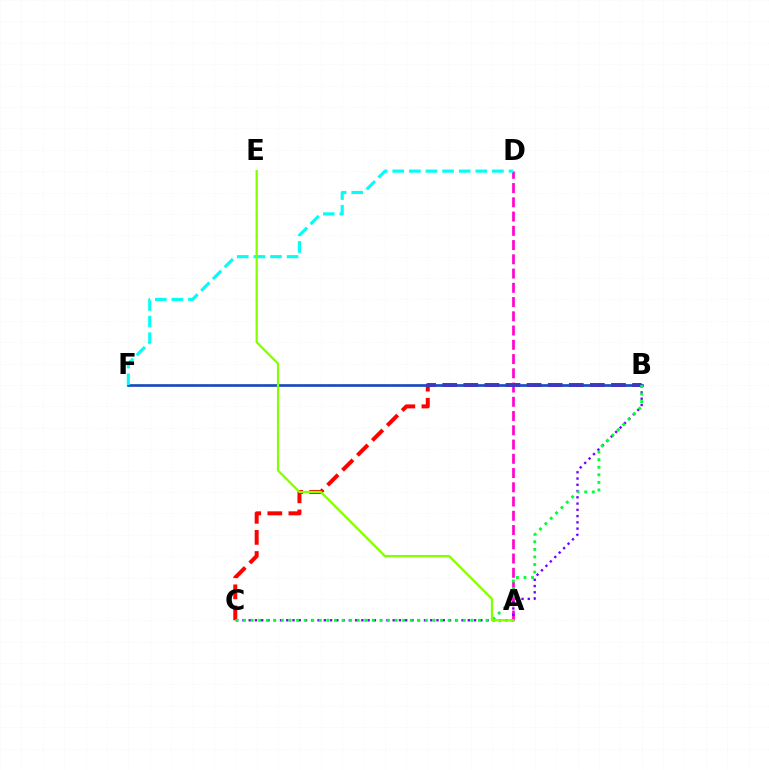{('B', 'F'): [{'color': '#ffbd00', 'line_style': 'solid', 'thickness': 2.02}, {'color': '#004bff', 'line_style': 'solid', 'thickness': 1.81}], ('A', 'D'): [{'color': '#ff00cf', 'line_style': 'dashed', 'thickness': 1.94}], ('B', 'C'): [{'color': '#ff0000', 'line_style': 'dashed', 'thickness': 2.87}, {'color': '#7200ff', 'line_style': 'dotted', 'thickness': 1.7}, {'color': '#00ff39', 'line_style': 'dotted', 'thickness': 2.06}], ('D', 'F'): [{'color': '#00fff6', 'line_style': 'dashed', 'thickness': 2.26}], ('A', 'E'): [{'color': '#84ff00', 'line_style': 'solid', 'thickness': 1.62}]}